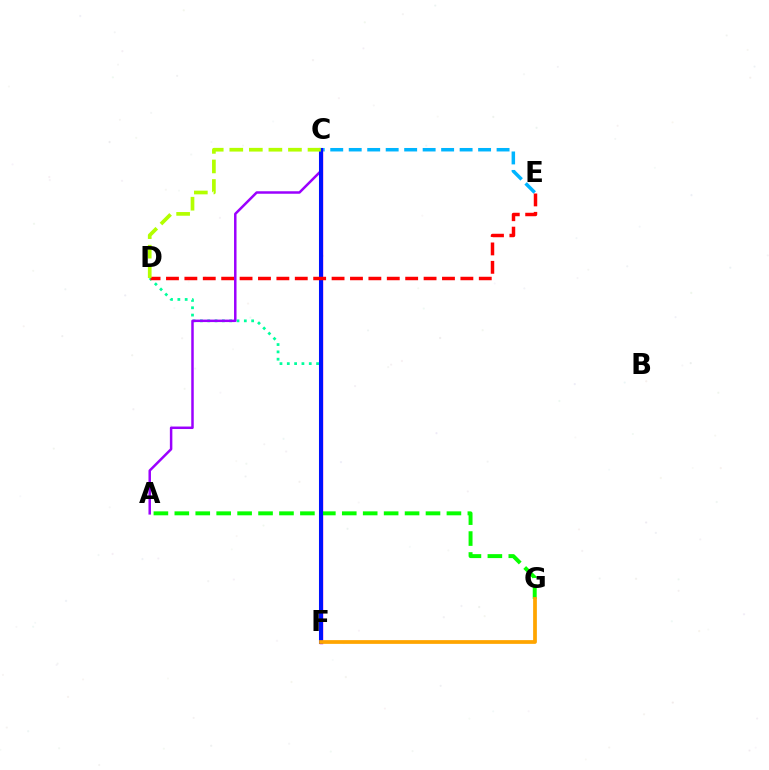{('C', 'E'): [{'color': '#00b5ff', 'line_style': 'dashed', 'thickness': 2.51}], ('C', 'F'): [{'color': '#ff00bd', 'line_style': 'solid', 'thickness': 2.47}, {'color': '#0010ff', 'line_style': 'solid', 'thickness': 2.92}], ('D', 'F'): [{'color': '#00ff9d', 'line_style': 'dotted', 'thickness': 1.99}], ('A', 'G'): [{'color': '#08ff00', 'line_style': 'dashed', 'thickness': 2.84}], ('A', 'C'): [{'color': '#9b00ff', 'line_style': 'solid', 'thickness': 1.79}], ('D', 'E'): [{'color': '#ff0000', 'line_style': 'dashed', 'thickness': 2.5}], ('C', 'D'): [{'color': '#b3ff00', 'line_style': 'dashed', 'thickness': 2.66}], ('F', 'G'): [{'color': '#ffa500', 'line_style': 'solid', 'thickness': 2.7}]}